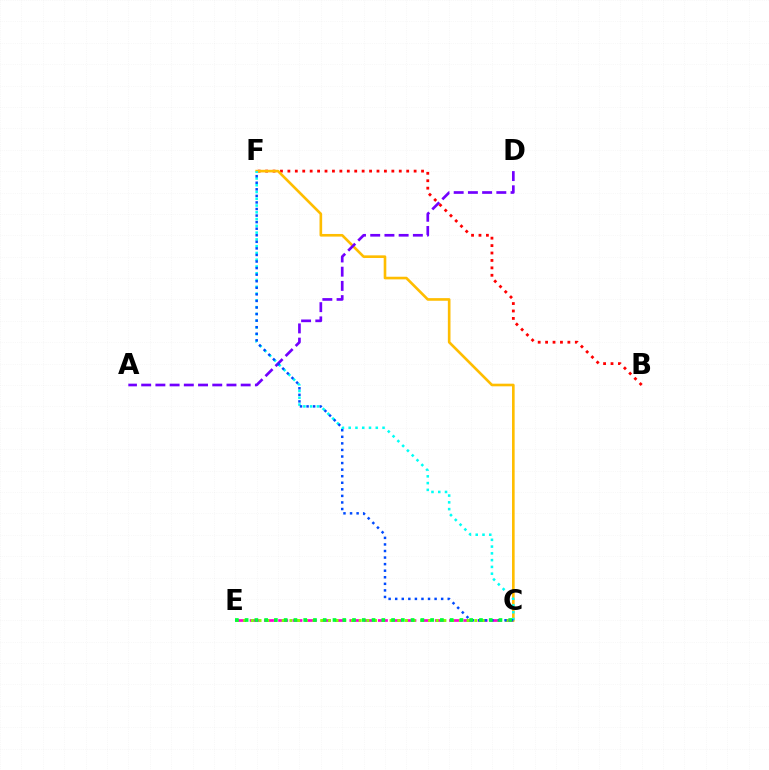{('B', 'F'): [{'color': '#ff0000', 'line_style': 'dotted', 'thickness': 2.02}], ('C', 'E'): [{'color': '#ff00cf', 'line_style': 'dashed', 'thickness': 1.93}, {'color': '#84ff00', 'line_style': 'dotted', 'thickness': 2.09}, {'color': '#00ff39', 'line_style': 'dotted', 'thickness': 2.65}], ('C', 'F'): [{'color': '#ffbd00', 'line_style': 'solid', 'thickness': 1.9}, {'color': '#00fff6', 'line_style': 'dotted', 'thickness': 1.84}, {'color': '#004bff', 'line_style': 'dotted', 'thickness': 1.78}], ('A', 'D'): [{'color': '#7200ff', 'line_style': 'dashed', 'thickness': 1.93}]}